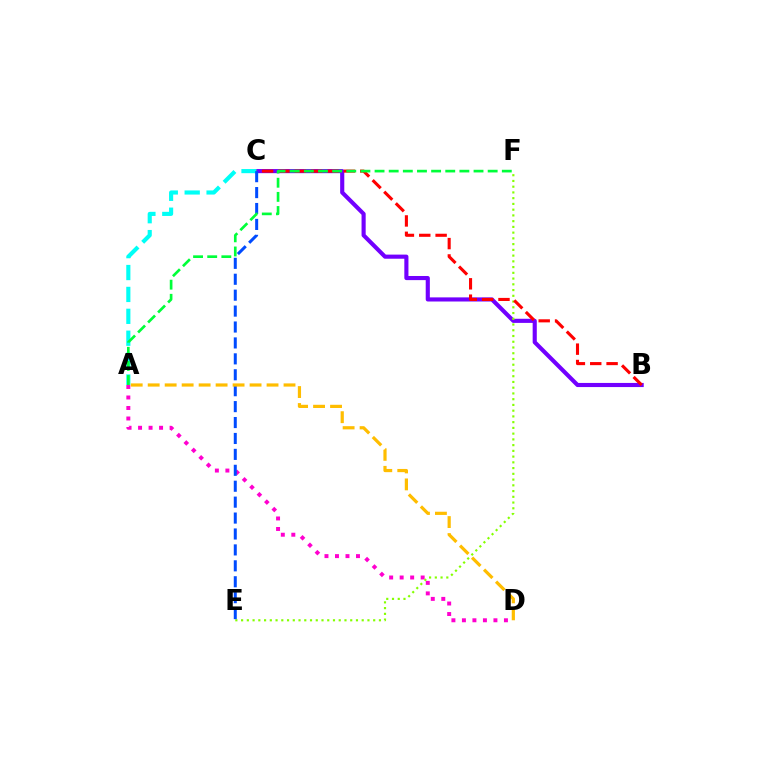{('B', 'C'): [{'color': '#7200ff', 'line_style': 'solid', 'thickness': 2.97}, {'color': '#ff0000', 'line_style': 'dashed', 'thickness': 2.22}], ('A', 'D'): [{'color': '#ff00cf', 'line_style': 'dotted', 'thickness': 2.85}, {'color': '#ffbd00', 'line_style': 'dashed', 'thickness': 2.31}], ('A', 'C'): [{'color': '#00fff6', 'line_style': 'dashed', 'thickness': 2.97}], ('E', 'F'): [{'color': '#84ff00', 'line_style': 'dotted', 'thickness': 1.56}], ('C', 'E'): [{'color': '#004bff', 'line_style': 'dashed', 'thickness': 2.16}], ('A', 'F'): [{'color': '#00ff39', 'line_style': 'dashed', 'thickness': 1.92}]}